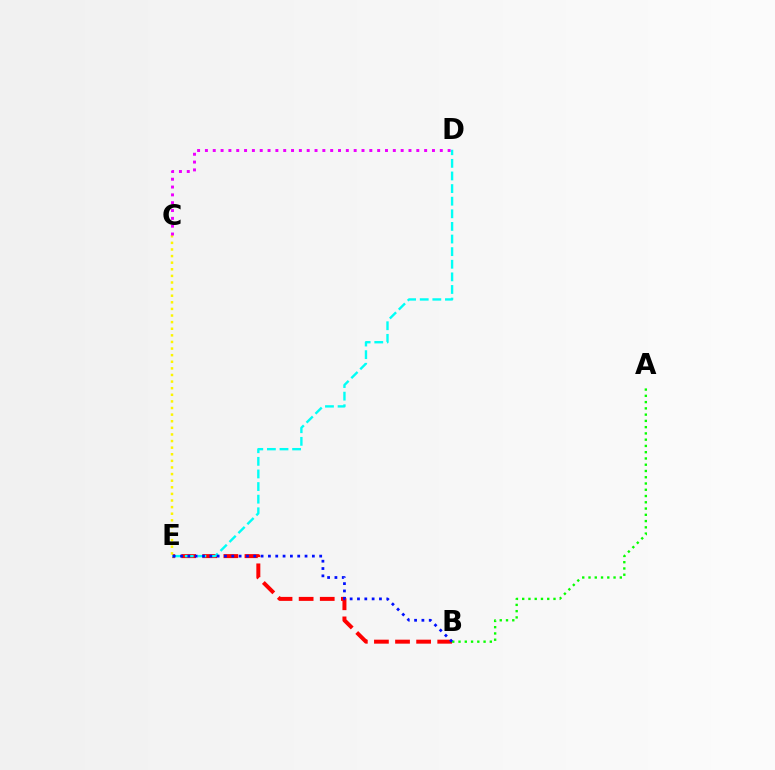{('B', 'E'): [{'color': '#ff0000', 'line_style': 'dashed', 'thickness': 2.87}, {'color': '#0010ff', 'line_style': 'dotted', 'thickness': 1.99}], ('D', 'E'): [{'color': '#00fff6', 'line_style': 'dashed', 'thickness': 1.71}], ('A', 'B'): [{'color': '#08ff00', 'line_style': 'dotted', 'thickness': 1.7}], ('C', 'E'): [{'color': '#fcf500', 'line_style': 'dotted', 'thickness': 1.79}], ('C', 'D'): [{'color': '#ee00ff', 'line_style': 'dotted', 'thickness': 2.13}]}